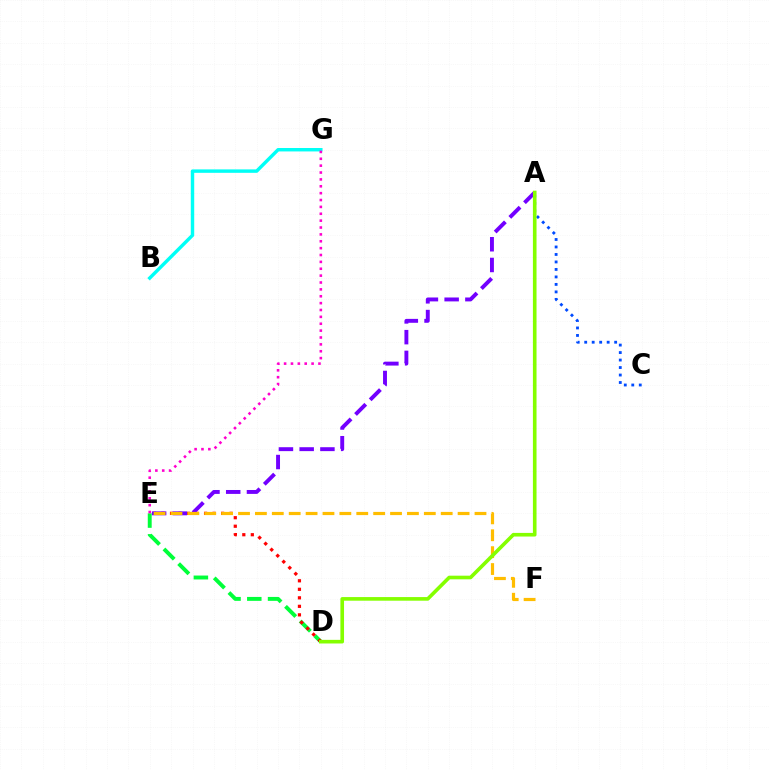{('D', 'E'): [{'color': '#00ff39', 'line_style': 'dashed', 'thickness': 2.82}, {'color': '#ff0000', 'line_style': 'dotted', 'thickness': 2.31}], ('A', 'C'): [{'color': '#004bff', 'line_style': 'dotted', 'thickness': 2.03}], ('A', 'E'): [{'color': '#7200ff', 'line_style': 'dashed', 'thickness': 2.82}], ('B', 'G'): [{'color': '#00fff6', 'line_style': 'solid', 'thickness': 2.47}], ('E', 'F'): [{'color': '#ffbd00', 'line_style': 'dashed', 'thickness': 2.29}], ('A', 'D'): [{'color': '#84ff00', 'line_style': 'solid', 'thickness': 2.61}], ('E', 'G'): [{'color': '#ff00cf', 'line_style': 'dotted', 'thickness': 1.87}]}